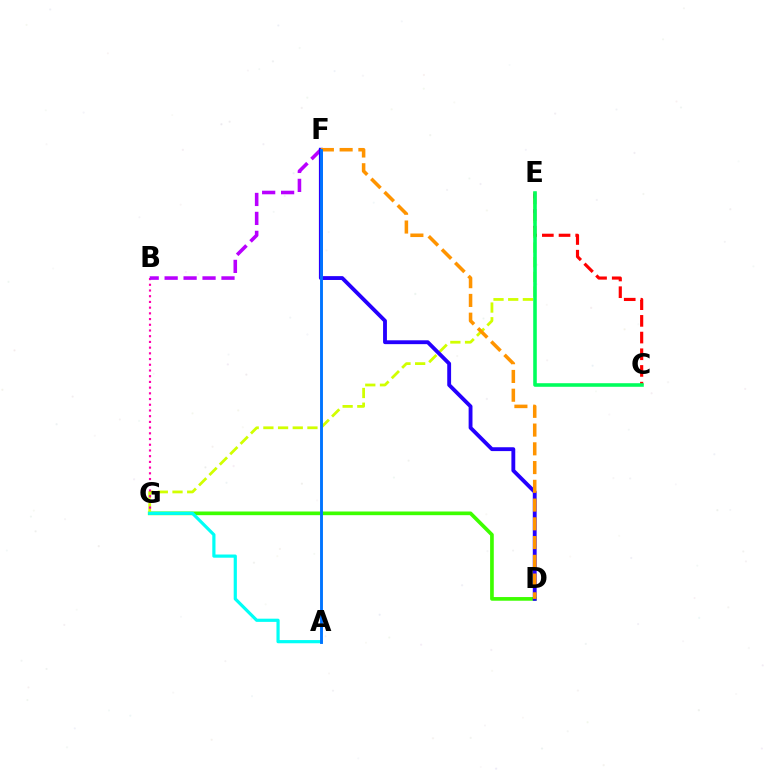{('D', 'G'): [{'color': '#3dff00', 'line_style': 'solid', 'thickness': 2.65}], ('C', 'E'): [{'color': '#ff0000', 'line_style': 'dashed', 'thickness': 2.27}, {'color': '#00ff5c', 'line_style': 'solid', 'thickness': 2.58}], ('E', 'G'): [{'color': '#d1ff00', 'line_style': 'dashed', 'thickness': 1.99}], ('B', 'G'): [{'color': '#ff00ac', 'line_style': 'dotted', 'thickness': 1.55}], ('A', 'G'): [{'color': '#00fff6', 'line_style': 'solid', 'thickness': 2.3}], ('B', 'F'): [{'color': '#b900ff', 'line_style': 'dashed', 'thickness': 2.57}], ('D', 'F'): [{'color': '#2500ff', 'line_style': 'solid', 'thickness': 2.77}, {'color': '#ff9400', 'line_style': 'dashed', 'thickness': 2.55}], ('A', 'F'): [{'color': '#0074ff', 'line_style': 'solid', 'thickness': 2.08}]}